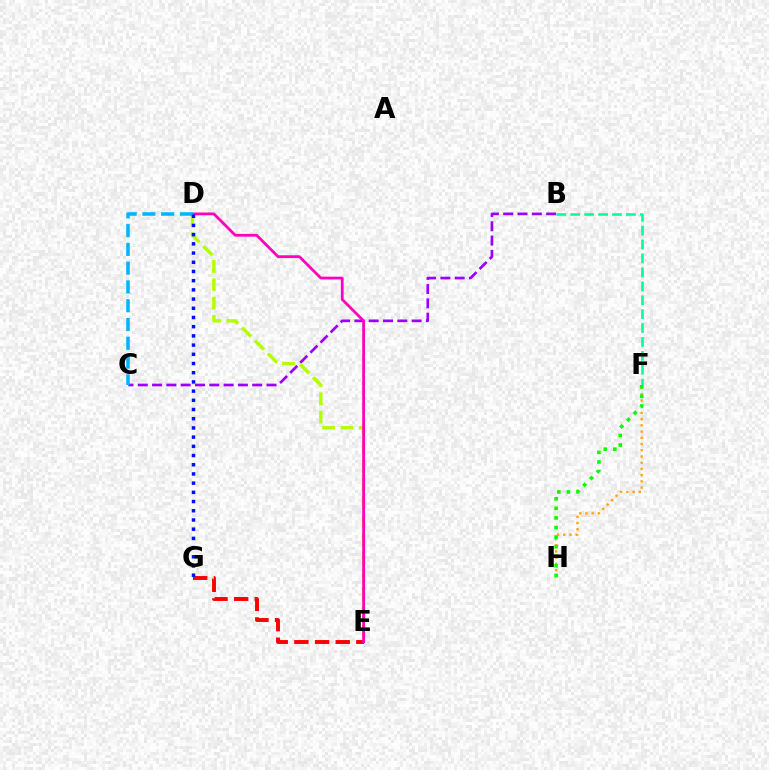{('B', 'C'): [{'color': '#9b00ff', 'line_style': 'dashed', 'thickness': 1.94}], ('E', 'G'): [{'color': '#ff0000', 'line_style': 'dashed', 'thickness': 2.81}], ('D', 'E'): [{'color': '#b3ff00', 'line_style': 'dashed', 'thickness': 2.49}, {'color': '#ff00bd', 'line_style': 'solid', 'thickness': 2.01}], ('F', 'H'): [{'color': '#ffa500', 'line_style': 'dotted', 'thickness': 1.69}, {'color': '#08ff00', 'line_style': 'dotted', 'thickness': 2.6}], ('C', 'D'): [{'color': '#00b5ff', 'line_style': 'dashed', 'thickness': 2.55}], ('D', 'G'): [{'color': '#0010ff', 'line_style': 'dotted', 'thickness': 2.5}], ('B', 'F'): [{'color': '#00ff9d', 'line_style': 'dashed', 'thickness': 1.89}]}